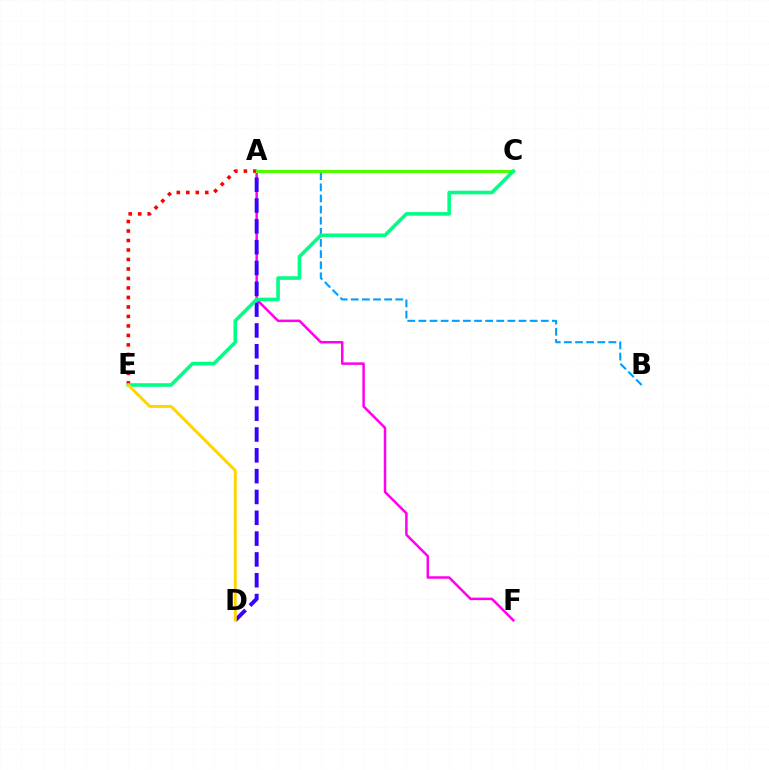{('A', 'E'): [{'color': '#ff0000', 'line_style': 'dotted', 'thickness': 2.58}], ('A', 'F'): [{'color': '#ff00ed', 'line_style': 'solid', 'thickness': 1.8}], ('A', 'D'): [{'color': '#3700ff', 'line_style': 'dashed', 'thickness': 2.83}], ('A', 'B'): [{'color': '#009eff', 'line_style': 'dashed', 'thickness': 1.51}], ('A', 'C'): [{'color': '#4fff00', 'line_style': 'solid', 'thickness': 2.24}], ('C', 'E'): [{'color': '#00ff86', 'line_style': 'solid', 'thickness': 2.58}], ('D', 'E'): [{'color': '#ffd500', 'line_style': 'solid', 'thickness': 2.12}]}